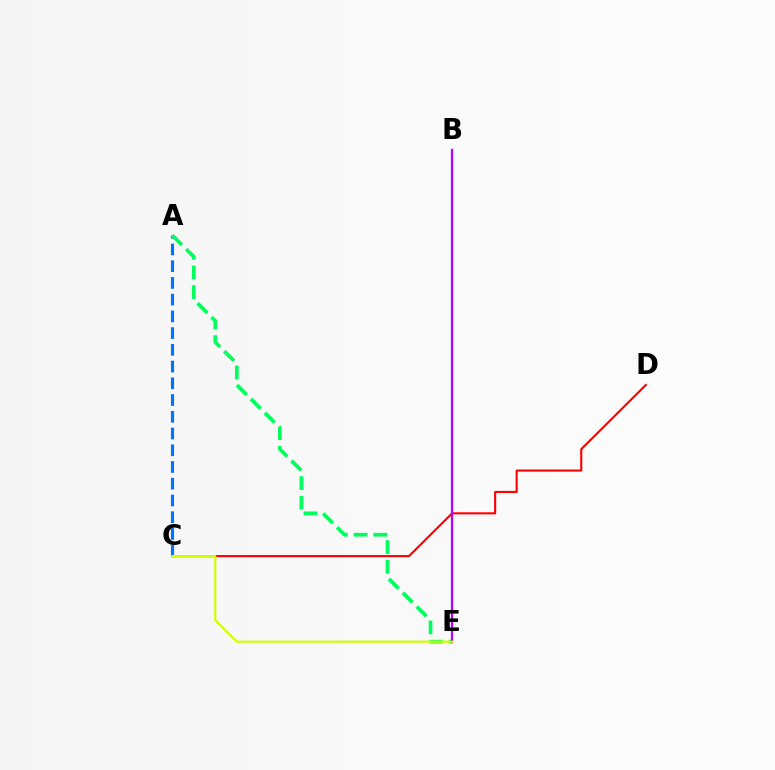{('C', 'D'): [{'color': '#ff0000', 'line_style': 'solid', 'thickness': 1.51}], ('A', 'C'): [{'color': '#0074ff', 'line_style': 'dashed', 'thickness': 2.27}], ('A', 'E'): [{'color': '#00ff5c', 'line_style': 'dashed', 'thickness': 2.67}], ('B', 'E'): [{'color': '#b900ff', 'line_style': 'solid', 'thickness': 1.63}], ('C', 'E'): [{'color': '#d1ff00', 'line_style': 'solid', 'thickness': 1.57}]}